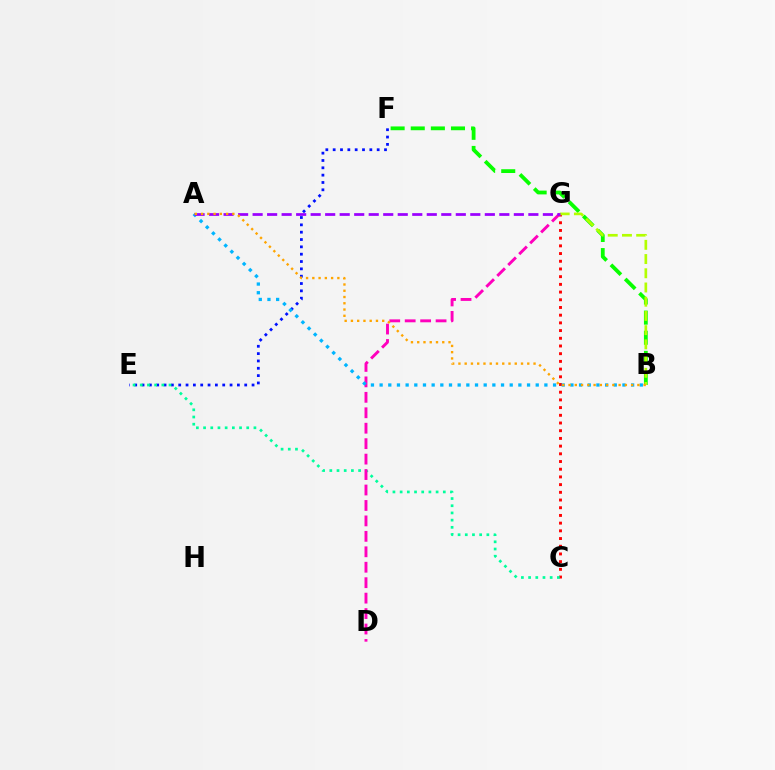{('C', 'G'): [{'color': '#ff0000', 'line_style': 'dotted', 'thickness': 2.09}], ('E', 'F'): [{'color': '#0010ff', 'line_style': 'dotted', 'thickness': 1.99}], ('C', 'E'): [{'color': '#00ff9d', 'line_style': 'dotted', 'thickness': 1.95}], ('D', 'G'): [{'color': '#ff00bd', 'line_style': 'dashed', 'thickness': 2.1}], ('A', 'B'): [{'color': '#00b5ff', 'line_style': 'dotted', 'thickness': 2.36}, {'color': '#ffa500', 'line_style': 'dotted', 'thickness': 1.7}], ('B', 'F'): [{'color': '#08ff00', 'line_style': 'dashed', 'thickness': 2.73}], ('B', 'G'): [{'color': '#b3ff00', 'line_style': 'dashed', 'thickness': 1.93}], ('A', 'G'): [{'color': '#9b00ff', 'line_style': 'dashed', 'thickness': 1.97}]}